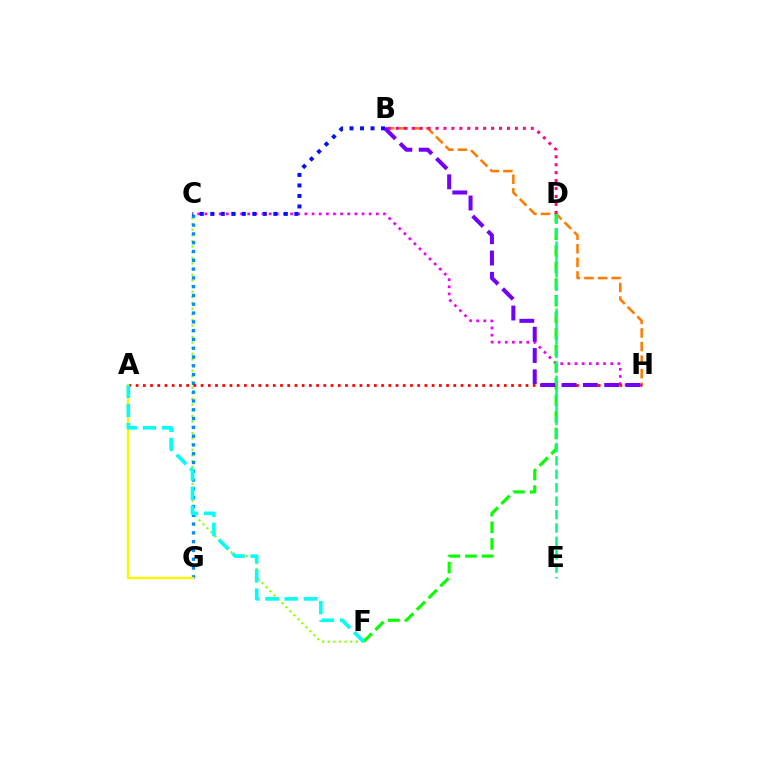{('C', 'H'): [{'color': '#ee00ff', 'line_style': 'dotted', 'thickness': 1.94}], ('B', 'H'): [{'color': '#ff7c00', 'line_style': 'dashed', 'thickness': 1.85}, {'color': '#7200ff', 'line_style': 'dashed', 'thickness': 2.89}], ('B', 'D'): [{'color': '#ff0094', 'line_style': 'dotted', 'thickness': 2.16}], ('C', 'F'): [{'color': '#84ff00', 'line_style': 'dotted', 'thickness': 1.53}], ('C', 'G'): [{'color': '#008cff', 'line_style': 'dotted', 'thickness': 2.39}], ('A', 'H'): [{'color': '#ff0000', 'line_style': 'dotted', 'thickness': 1.96}], ('D', 'F'): [{'color': '#08ff00', 'line_style': 'dashed', 'thickness': 2.26}], ('B', 'C'): [{'color': '#0010ff', 'line_style': 'dotted', 'thickness': 2.86}], ('A', 'G'): [{'color': '#fcf500', 'line_style': 'solid', 'thickness': 1.71}], ('A', 'F'): [{'color': '#00fff6', 'line_style': 'dashed', 'thickness': 2.61}], ('D', 'E'): [{'color': '#00ff74', 'line_style': 'dashed', 'thickness': 1.82}]}